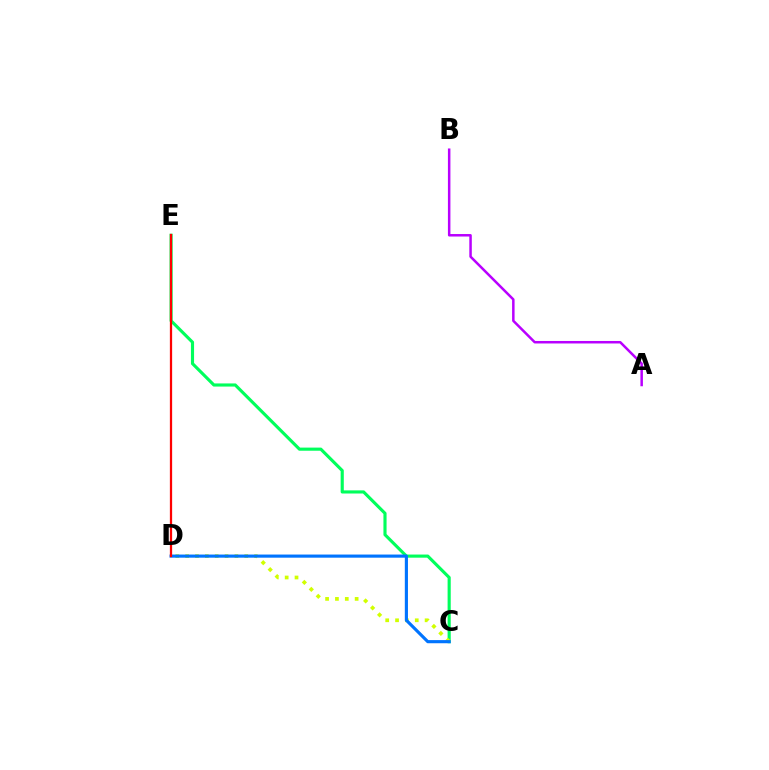{('C', 'E'): [{'color': '#00ff5c', 'line_style': 'solid', 'thickness': 2.26}], ('C', 'D'): [{'color': '#d1ff00', 'line_style': 'dotted', 'thickness': 2.68}, {'color': '#0074ff', 'line_style': 'solid', 'thickness': 2.26}], ('A', 'B'): [{'color': '#b900ff', 'line_style': 'solid', 'thickness': 1.8}], ('D', 'E'): [{'color': '#ff0000', 'line_style': 'solid', 'thickness': 1.63}]}